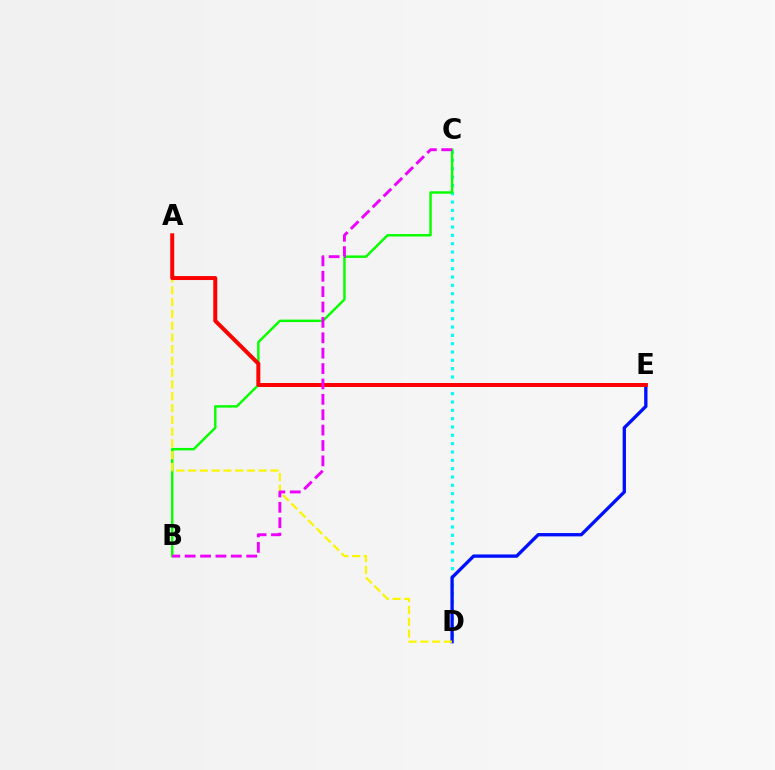{('C', 'D'): [{'color': '#00fff6', 'line_style': 'dotted', 'thickness': 2.26}], ('D', 'E'): [{'color': '#0010ff', 'line_style': 'solid', 'thickness': 2.39}], ('B', 'C'): [{'color': '#08ff00', 'line_style': 'solid', 'thickness': 1.77}, {'color': '#ee00ff', 'line_style': 'dashed', 'thickness': 2.09}], ('A', 'D'): [{'color': '#fcf500', 'line_style': 'dashed', 'thickness': 1.6}], ('A', 'E'): [{'color': '#ff0000', 'line_style': 'solid', 'thickness': 2.87}]}